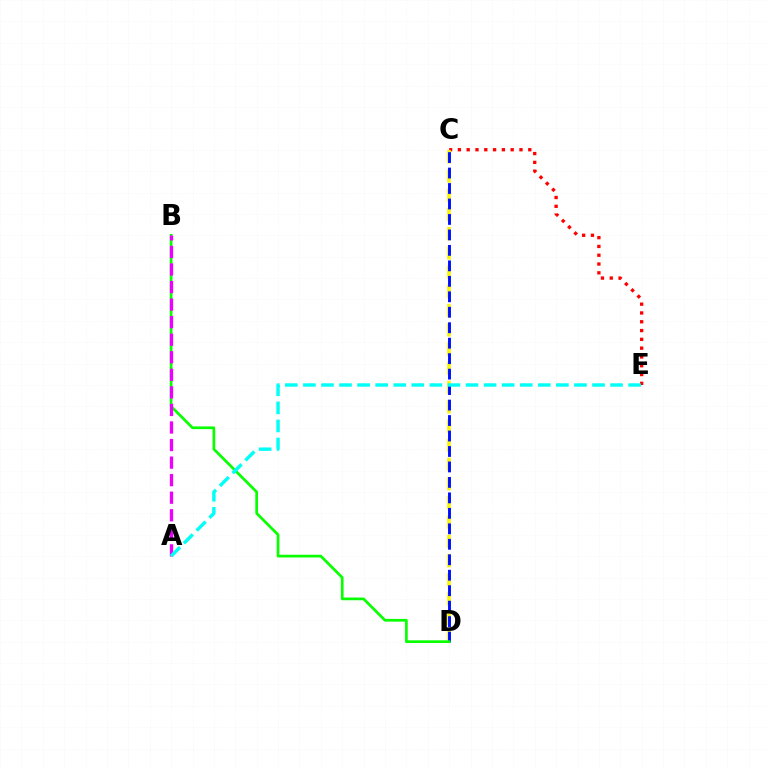{('C', 'E'): [{'color': '#ff0000', 'line_style': 'dotted', 'thickness': 2.39}], ('C', 'D'): [{'color': '#fcf500', 'line_style': 'dashed', 'thickness': 2.61}, {'color': '#0010ff', 'line_style': 'dashed', 'thickness': 2.1}], ('B', 'D'): [{'color': '#08ff00', 'line_style': 'solid', 'thickness': 1.94}], ('A', 'B'): [{'color': '#ee00ff', 'line_style': 'dashed', 'thickness': 2.38}], ('A', 'E'): [{'color': '#00fff6', 'line_style': 'dashed', 'thickness': 2.45}]}